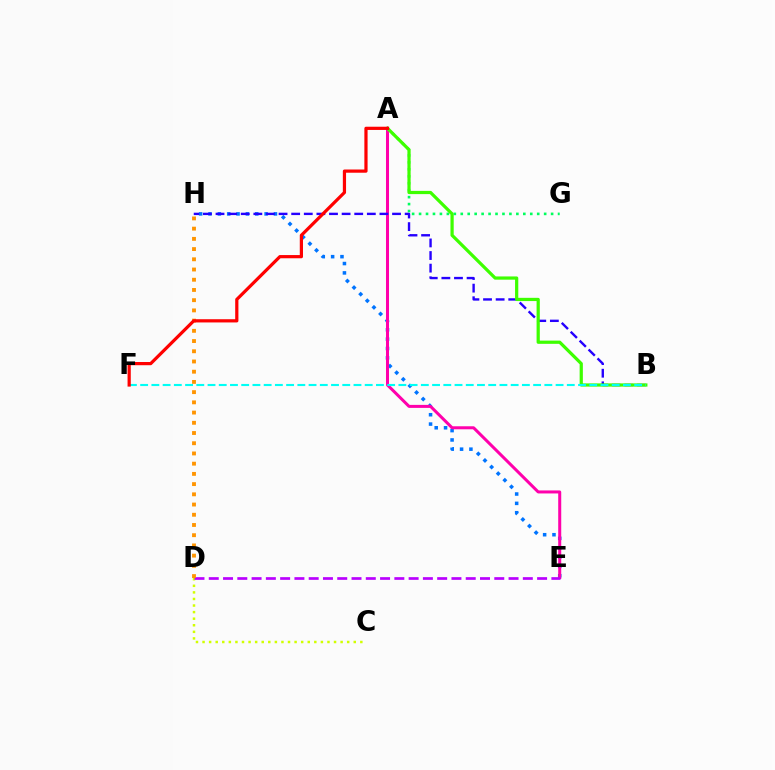{('E', 'H'): [{'color': '#0074ff', 'line_style': 'dotted', 'thickness': 2.54}], ('A', 'E'): [{'color': '#ff00ac', 'line_style': 'solid', 'thickness': 2.17}], ('A', 'G'): [{'color': '#00ff5c', 'line_style': 'dotted', 'thickness': 1.89}], ('B', 'H'): [{'color': '#2500ff', 'line_style': 'dashed', 'thickness': 1.71}], ('C', 'D'): [{'color': '#d1ff00', 'line_style': 'dotted', 'thickness': 1.79}], ('D', 'E'): [{'color': '#b900ff', 'line_style': 'dashed', 'thickness': 1.94}], ('D', 'H'): [{'color': '#ff9400', 'line_style': 'dotted', 'thickness': 2.78}], ('A', 'B'): [{'color': '#3dff00', 'line_style': 'solid', 'thickness': 2.32}], ('B', 'F'): [{'color': '#00fff6', 'line_style': 'dashed', 'thickness': 1.53}], ('A', 'F'): [{'color': '#ff0000', 'line_style': 'solid', 'thickness': 2.31}]}